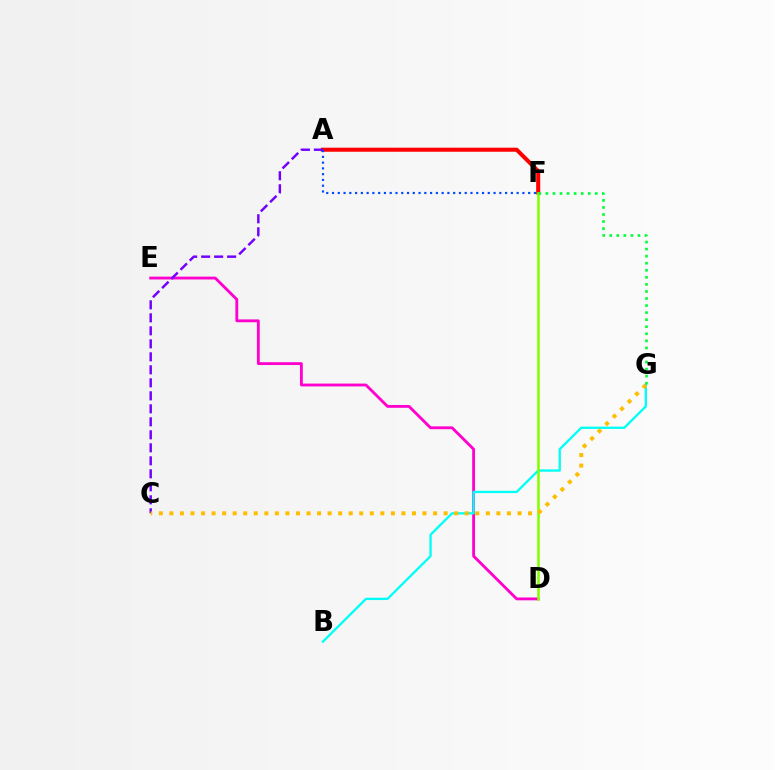{('A', 'F'): [{'color': '#ff0000', 'line_style': 'solid', 'thickness': 2.91}, {'color': '#004bff', 'line_style': 'dotted', 'thickness': 1.57}], ('D', 'E'): [{'color': '#ff00cf', 'line_style': 'solid', 'thickness': 2.04}], ('B', 'G'): [{'color': '#00fff6', 'line_style': 'solid', 'thickness': 1.67}], ('D', 'F'): [{'color': '#84ff00', 'line_style': 'solid', 'thickness': 1.84}], ('A', 'C'): [{'color': '#7200ff', 'line_style': 'dashed', 'thickness': 1.77}], ('C', 'G'): [{'color': '#ffbd00', 'line_style': 'dotted', 'thickness': 2.87}], ('F', 'G'): [{'color': '#00ff39', 'line_style': 'dotted', 'thickness': 1.92}]}